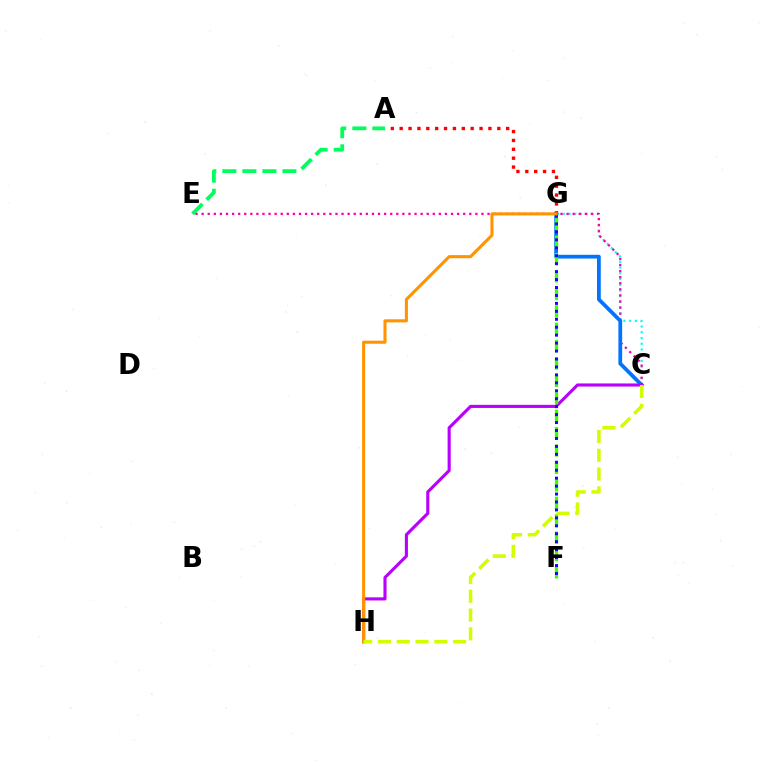{('C', 'G'): [{'color': '#00fff6', 'line_style': 'dotted', 'thickness': 1.56}, {'color': '#0074ff', 'line_style': 'solid', 'thickness': 2.71}], ('A', 'E'): [{'color': '#00ff5c', 'line_style': 'dashed', 'thickness': 2.72}], ('C', 'E'): [{'color': '#ff00ac', 'line_style': 'dotted', 'thickness': 1.65}], ('A', 'G'): [{'color': '#ff0000', 'line_style': 'dotted', 'thickness': 2.41}], ('C', 'H'): [{'color': '#b900ff', 'line_style': 'solid', 'thickness': 2.24}, {'color': '#d1ff00', 'line_style': 'dashed', 'thickness': 2.55}], ('F', 'G'): [{'color': '#3dff00', 'line_style': 'dashed', 'thickness': 2.37}, {'color': '#2500ff', 'line_style': 'dotted', 'thickness': 2.16}], ('G', 'H'): [{'color': '#ff9400', 'line_style': 'solid', 'thickness': 2.22}]}